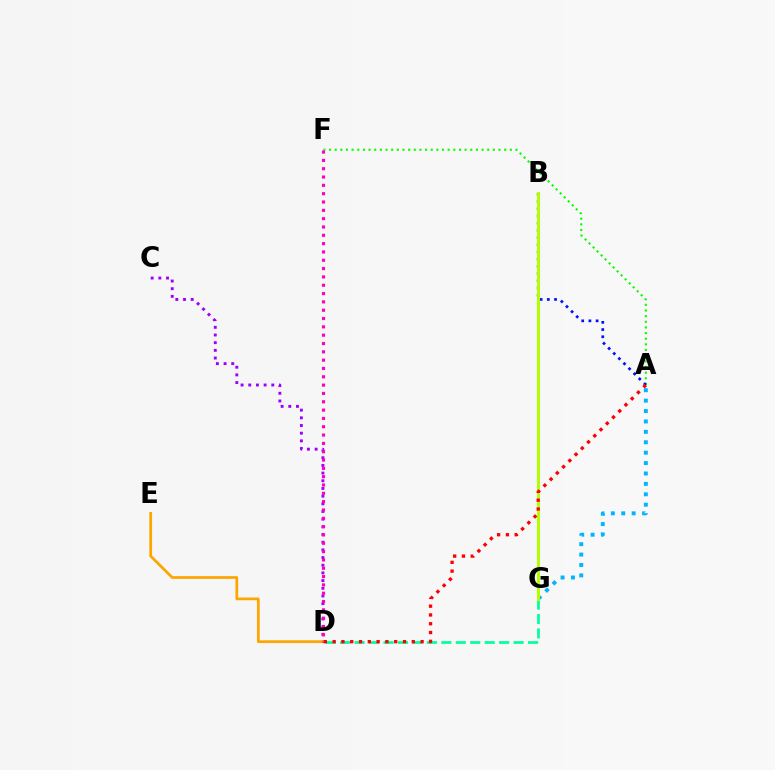{('A', 'G'): [{'color': '#00b5ff', 'line_style': 'dotted', 'thickness': 2.83}], ('A', 'F'): [{'color': '#08ff00', 'line_style': 'dotted', 'thickness': 1.54}], ('C', 'D'): [{'color': '#9b00ff', 'line_style': 'dotted', 'thickness': 2.09}], ('D', 'E'): [{'color': '#ffa500', 'line_style': 'solid', 'thickness': 1.97}], ('D', 'G'): [{'color': '#00ff9d', 'line_style': 'dashed', 'thickness': 1.96}], ('A', 'B'): [{'color': '#0010ff', 'line_style': 'dotted', 'thickness': 1.96}], ('B', 'G'): [{'color': '#b3ff00', 'line_style': 'solid', 'thickness': 2.15}], ('D', 'F'): [{'color': '#ff00bd', 'line_style': 'dotted', 'thickness': 2.26}], ('A', 'D'): [{'color': '#ff0000', 'line_style': 'dotted', 'thickness': 2.39}]}